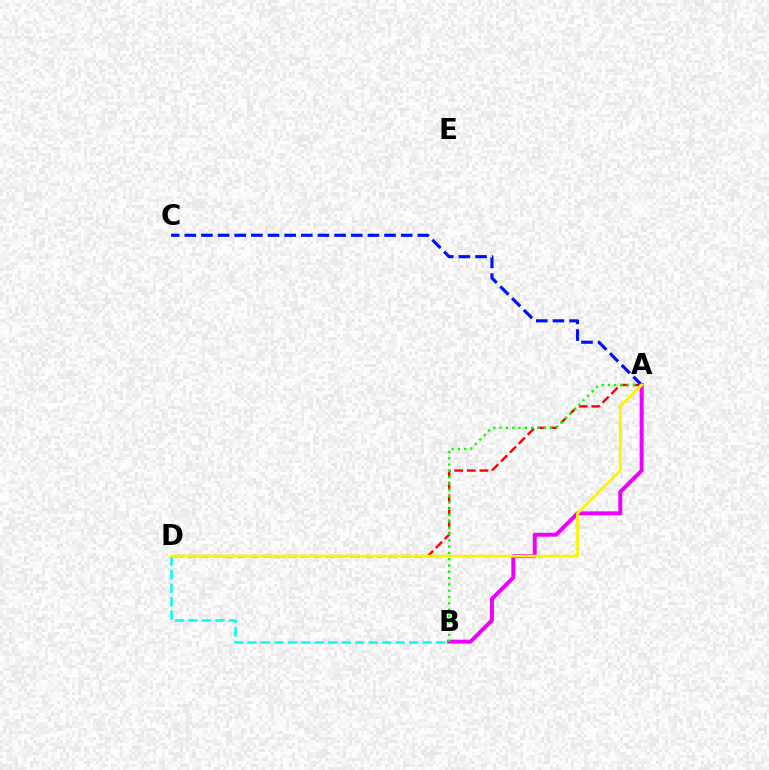{('A', 'B'): [{'color': '#ee00ff', 'line_style': 'solid', 'thickness': 2.85}, {'color': '#08ff00', 'line_style': 'dotted', 'thickness': 1.71}], ('A', 'D'): [{'color': '#ff0000', 'line_style': 'dashed', 'thickness': 1.71}, {'color': '#fcf500', 'line_style': 'solid', 'thickness': 2.01}], ('B', 'D'): [{'color': '#00fff6', 'line_style': 'dashed', 'thickness': 1.83}], ('A', 'C'): [{'color': '#0010ff', 'line_style': 'dashed', 'thickness': 2.26}]}